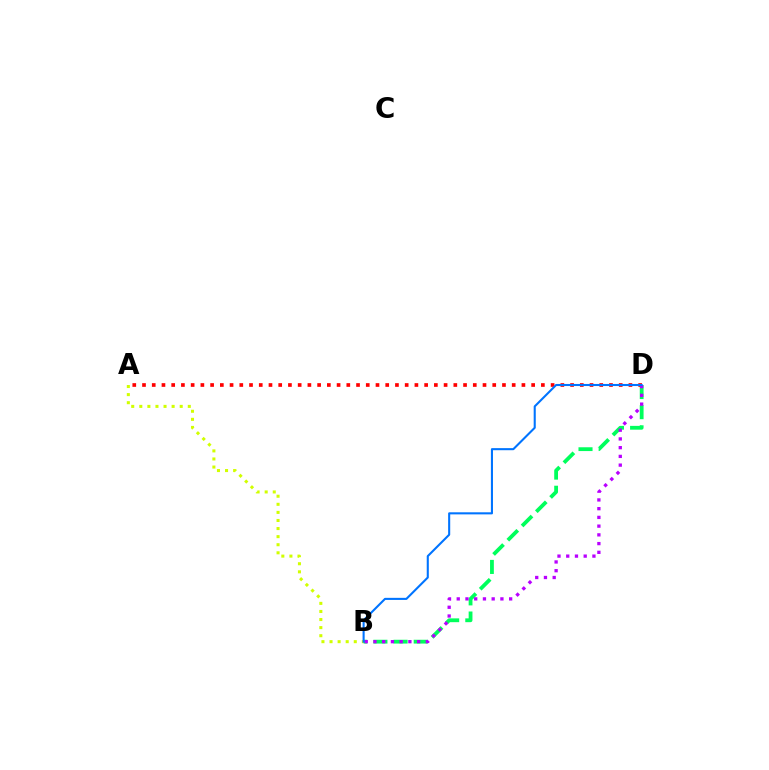{('B', 'D'): [{'color': '#00ff5c', 'line_style': 'dashed', 'thickness': 2.74}, {'color': '#b900ff', 'line_style': 'dotted', 'thickness': 2.37}, {'color': '#0074ff', 'line_style': 'solid', 'thickness': 1.5}], ('A', 'B'): [{'color': '#d1ff00', 'line_style': 'dotted', 'thickness': 2.2}], ('A', 'D'): [{'color': '#ff0000', 'line_style': 'dotted', 'thickness': 2.64}]}